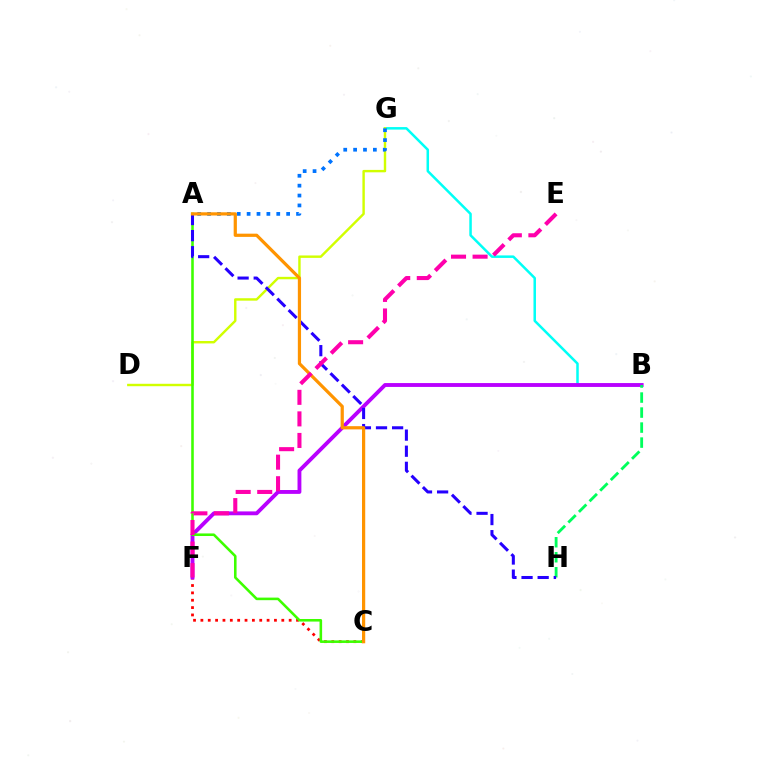{('C', 'F'): [{'color': '#ff0000', 'line_style': 'dotted', 'thickness': 2.0}], ('B', 'G'): [{'color': '#00fff6', 'line_style': 'solid', 'thickness': 1.81}], ('D', 'G'): [{'color': '#d1ff00', 'line_style': 'solid', 'thickness': 1.74}], ('B', 'F'): [{'color': '#b900ff', 'line_style': 'solid', 'thickness': 2.78}], ('B', 'H'): [{'color': '#00ff5c', 'line_style': 'dashed', 'thickness': 2.04}], ('A', 'G'): [{'color': '#0074ff', 'line_style': 'dotted', 'thickness': 2.69}], ('A', 'C'): [{'color': '#3dff00', 'line_style': 'solid', 'thickness': 1.85}, {'color': '#ff9400', 'line_style': 'solid', 'thickness': 2.32}], ('A', 'H'): [{'color': '#2500ff', 'line_style': 'dashed', 'thickness': 2.19}], ('E', 'F'): [{'color': '#ff00ac', 'line_style': 'dashed', 'thickness': 2.93}]}